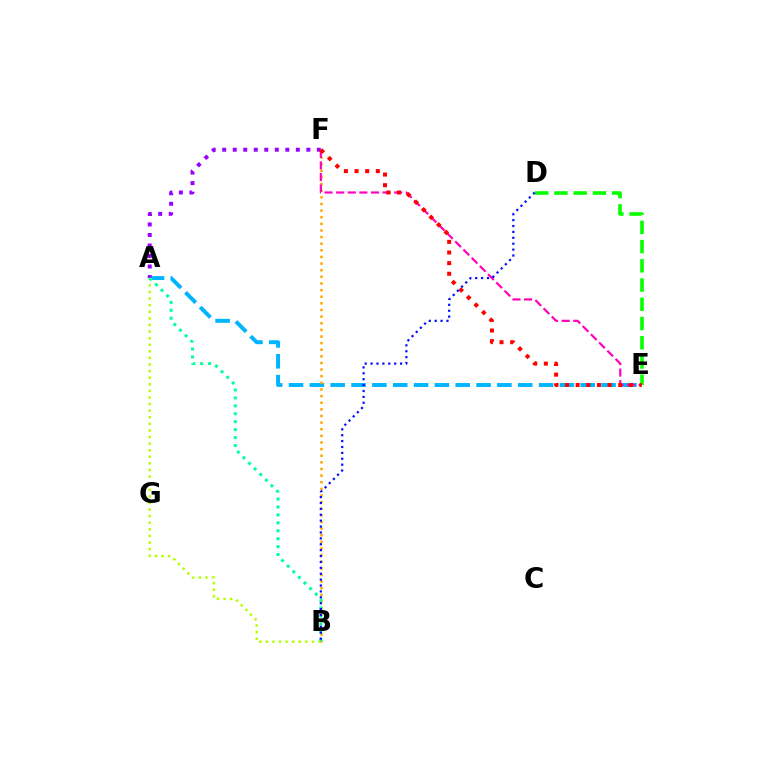{('A', 'E'): [{'color': '#00b5ff', 'line_style': 'dashed', 'thickness': 2.83}], ('A', 'B'): [{'color': '#b3ff00', 'line_style': 'dotted', 'thickness': 1.79}, {'color': '#00ff9d', 'line_style': 'dotted', 'thickness': 2.15}], ('B', 'F'): [{'color': '#ffa500', 'line_style': 'dotted', 'thickness': 1.8}], ('A', 'F'): [{'color': '#9b00ff', 'line_style': 'dotted', 'thickness': 2.86}], ('D', 'E'): [{'color': '#08ff00', 'line_style': 'dashed', 'thickness': 2.61}], ('E', 'F'): [{'color': '#ff00bd', 'line_style': 'dashed', 'thickness': 1.58}, {'color': '#ff0000', 'line_style': 'dotted', 'thickness': 2.89}], ('B', 'D'): [{'color': '#0010ff', 'line_style': 'dotted', 'thickness': 1.6}]}